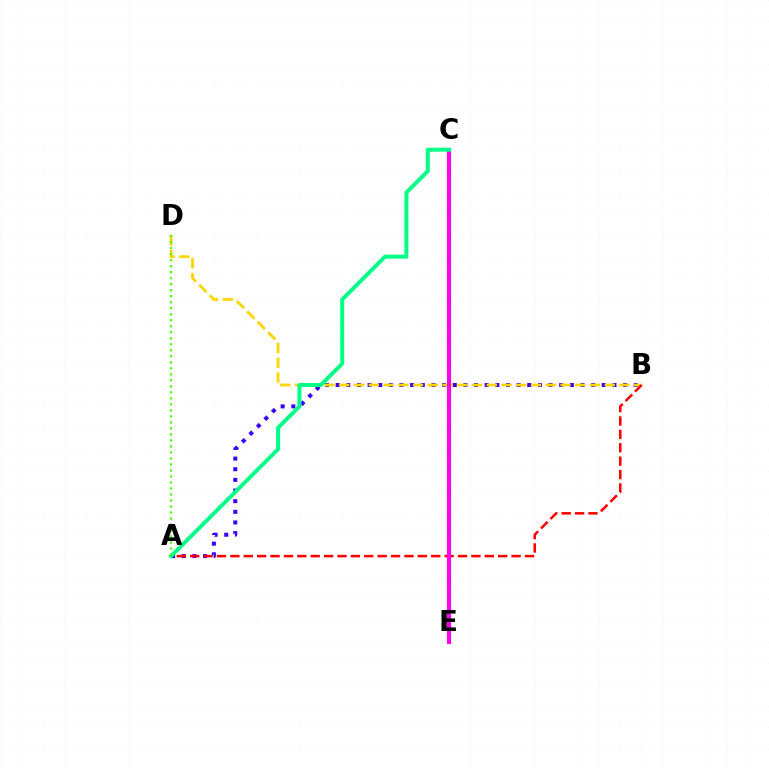{('C', 'E'): [{'color': '#009eff', 'line_style': 'solid', 'thickness': 1.91}, {'color': '#ff00ed', 'line_style': 'solid', 'thickness': 2.99}], ('A', 'B'): [{'color': '#3700ff', 'line_style': 'dotted', 'thickness': 2.89}, {'color': '#ff0000', 'line_style': 'dashed', 'thickness': 1.82}], ('B', 'D'): [{'color': '#ffd500', 'line_style': 'dashed', 'thickness': 2.0}], ('A', 'C'): [{'color': '#00ff86', 'line_style': 'solid', 'thickness': 2.85}], ('A', 'D'): [{'color': '#4fff00', 'line_style': 'dotted', 'thickness': 1.63}]}